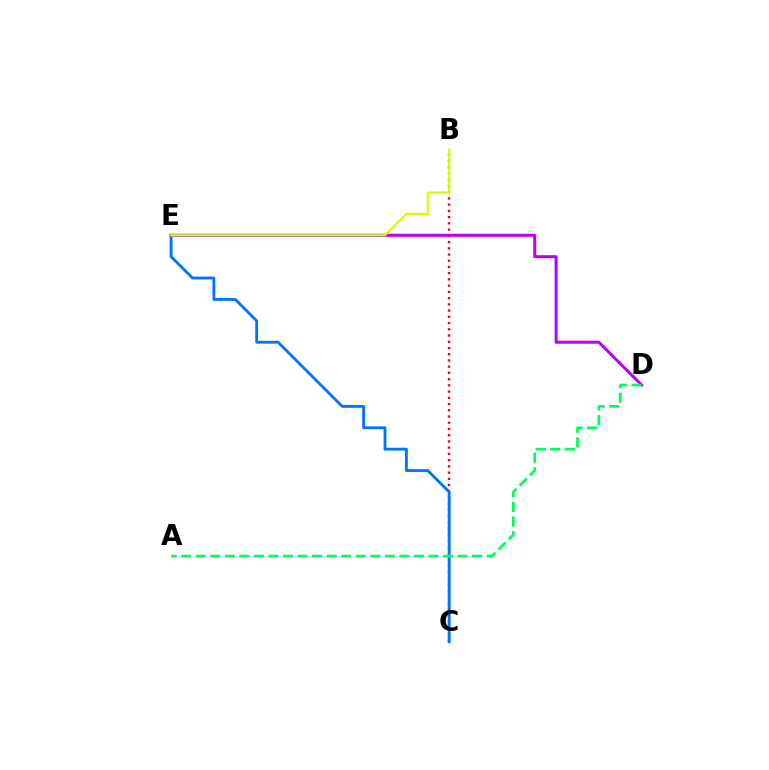{('B', 'C'): [{'color': '#ff0000', 'line_style': 'dotted', 'thickness': 1.69}], ('C', 'E'): [{'color': '#0074ff', 'line_style': 'solid', 'thickness': 2.05}], ('D', 'E'): [{'color': '#b900ff', 'line_style': 'solid', 'thickness': 2.18}], ('B', 'E'): [{'color': '#d1ff00', 'line_style': 'solid', 'thickness': 1.59}], ('A', 'D'): [{'color': '#00ff5c', 'line_style': 'dashed', 'thickness': 1.98}]}